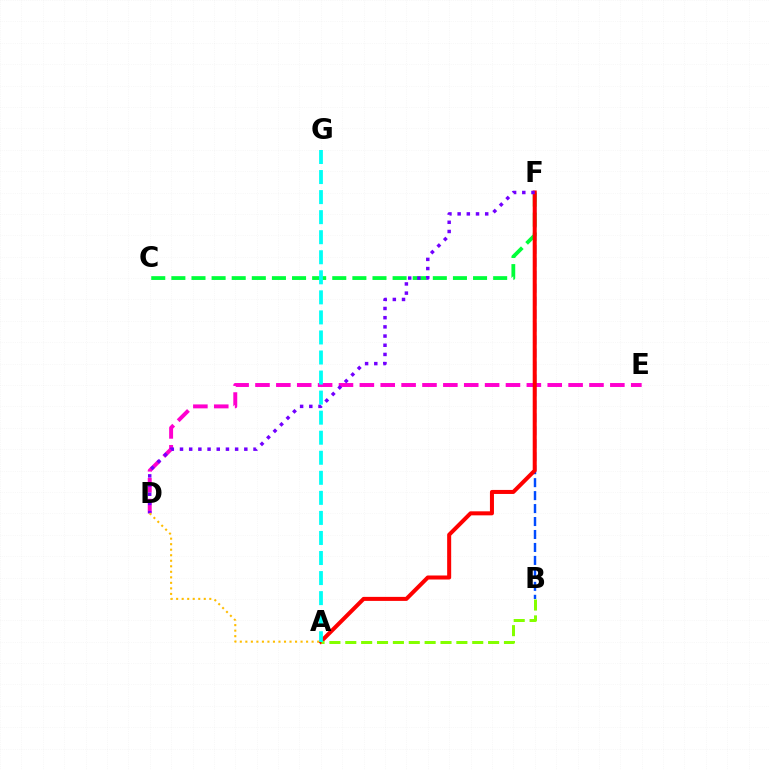{('B', 'F'): [{'color': '#004bff', 'line_style': 'dashed', 'thickness': 1.76}], ('C', 'F'): [{'color': '#00ff39', 'line_style': 'dashed', 'thickness': 2.73}], ('D', 'E'): [{'color': '#ff00cf', 'line_style': 'dashed', 'thickness': 2.84}], ('A', 'F'): [{'color': '#ff0000', 'line_style': 'solid', 'thickness': 2.9}], ('D', 'F'): [{'color': '#7200ff', 'line_style': 'dotted', 'thickness': 2.5}], ('A', 'B'): [{'color': '#84ff00', 'line_style': 'dashed', 'thickness': 2.16}], ('A', 'G'): [{'color': '#00fff6', 'line_style': 'dashed', 'thickness': 2.72}], ('A', 'D'): [{'color': '#ffbd00', 'line_style': 'dotted', 'thickness': 1.5}]}